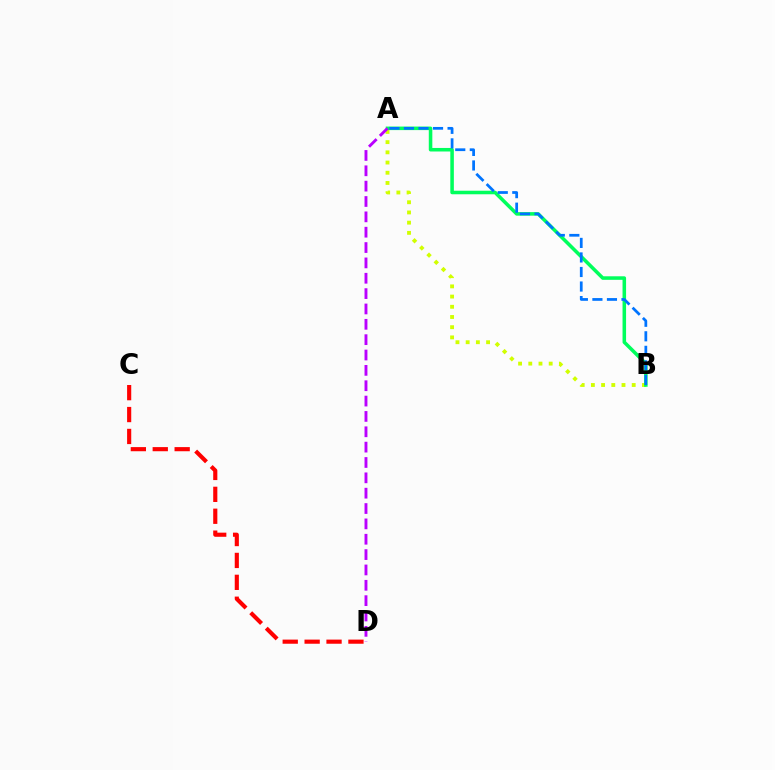{('A', 'B'): [{'color': '#d1ff00', 'line_style': 'dotted', 'thickness': 2.77}, {'color': '#00ff5c', 'line_style': 'solid', 'thickness': 2.55}, {'color': '#0074ff', 'line_style': 'dashed', 'thickness': 1.98}], ('A', 'D'): [{'color': '#b900ff', 'line_style': 'dashed', 'thickness': 2.09}], ('C', 'D'): [{'color': '#ff0000', 'line_style': 'dashed', 'thickness': 2.98}]}